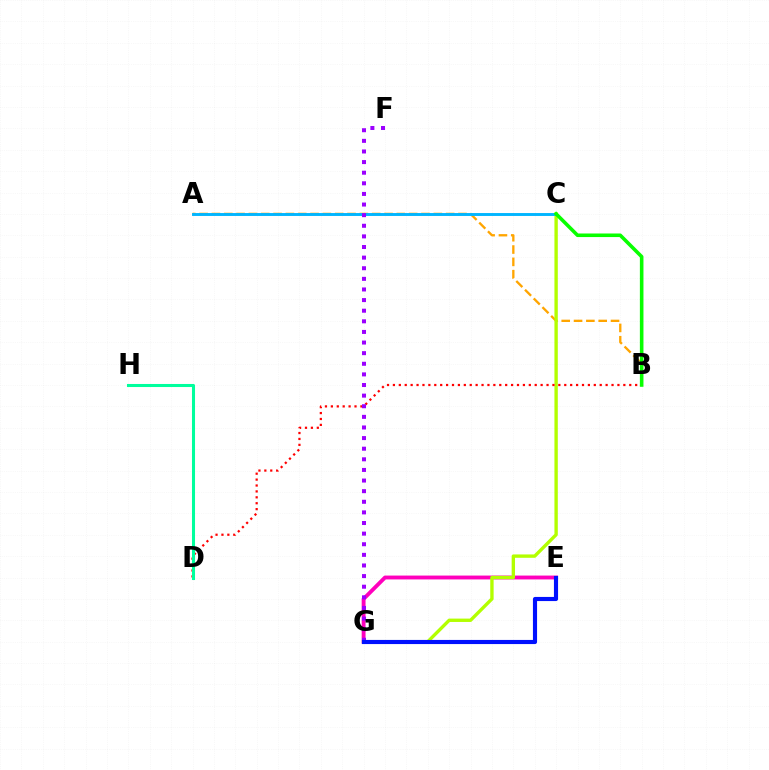{('E', 'G'): [{'color': '#ff00bd', 'line_style': 'solid', 'thickness': 2.78}, {'color': '#0010ff', 'line_style': 'solid', 'thickness': 2.98}], ('A', 'B'): [{'color': '#ffa500', 'line_style': 'dashed', 'thickness': 1.67}], ('C', 'G'): [{'color': '#b3ff00', 'line_style': 'solid', 'thickness': 2.42}], ('B', 'D'): [{'color': '#ff0000', 'line_style': 'dotted', 'thickness': 1.61}], ('A', 'C'): [{'color': '#00b5ff', 'line_style': 'solid', 'thickness': 2.09}], ('B', 'C'): [{'color': '#08ff00', 'line_style': 'solid', 'thickness': 2.58}], ('D', 'H'): [{'color': '#00ff9d', 'line_style': 'solid', 'thickness': 2.2}], ('F', 'G'): [{'color': '#9b00ff', 'line_style': 'dotted', 'thickness': 2.88}]}